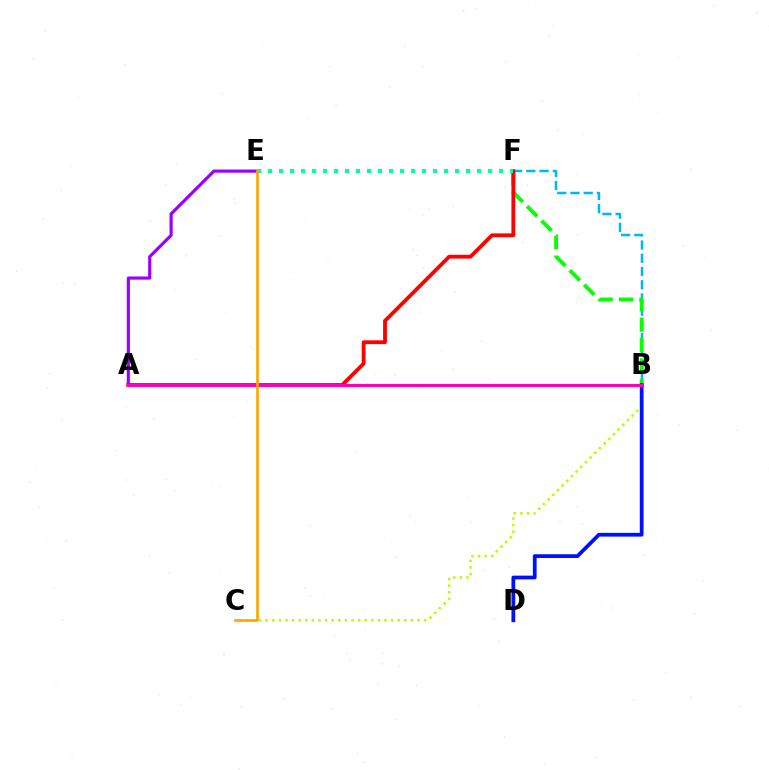{('B', 'F'): [{'color': '#00b5ff', 'line_style': 'dashed', 'thickness': 1.8}, {'color': '#08ff00', 'line_style': 'dashed', 'thickness': 2.77}], ('A', 'E'): [{'color': '#9b00ff', 'line_style': 'solid', 'thickness': 2.26}], ('A', 'F'): [{'color': '#ff0000', 'line_style': 'solid', 'thickness': 2.75}], ('B', 'C'): [{'color': '#b3ff00', 'line_style': 'dotted', 'thickness': 1.79}], ('B', 'D'): [{'color': '#0010ff', 'line_style': 'solid', 'thickness': 2.7}], ('E', 'F'): [{'color': '#00ff9d', 'line_style': 'dotted', 'thickness': 2.99}], ('A', 'B'): [{'color': '#ff00bd', 'line_style': 'solid', 'thickness': 2.21}], ('C', 'E'): [{'color': '#ffa500', 'line_style': 'solid', 'thickness': 1.91}]}